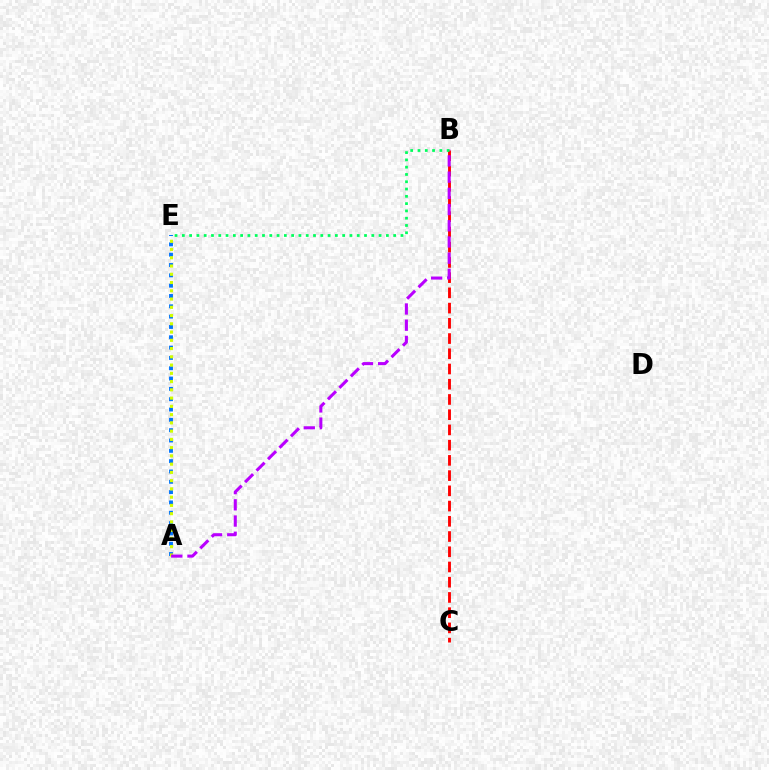{('B', 'C'): [{'color': '#ff0000', 'line_style': 'dashed', 'thickness': 2.07}], ('A', 'E'): [{'color': '#0074ff', 'line_style': 'dotted', 'thickness': 2.8}, {'color': '#d1ff00', 'line_style': 'dotted', 'thickness': 2.24}], ('A', 'B'): [{'color': '#b900ff', 'line_style': 'dashed', 'thickness': 2.2}], ('B', 'E'): [{'color': '#00ff5c', 'line_style': 'dotted', 'thickness': 1.98}]}